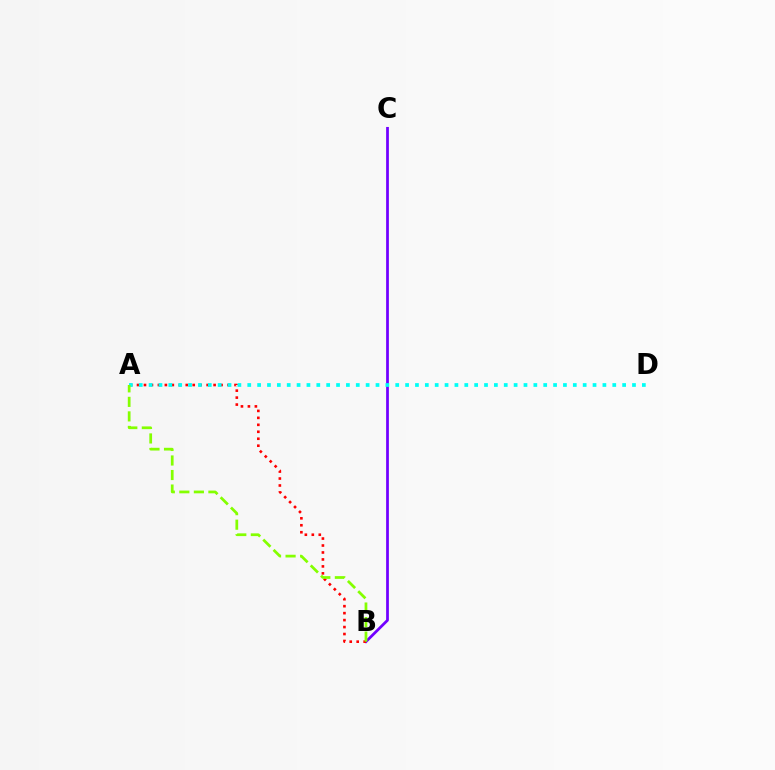{('B', 'C'): [{'color': '#7200ff', 'line_style': 'solid', 'thickness': 1.98}], ('A', 'B'): [{'color': '#ff0000', 'line_style': 'dotted', 'thickness': 1.89}, {'color': '#84ff00', 'line_style': 'dashed', 'thickness': 1.97}], ('A', 'D'): [{'color': '#00fff6', 'line_style': 'dotted', 'thickness': 2.68}]}